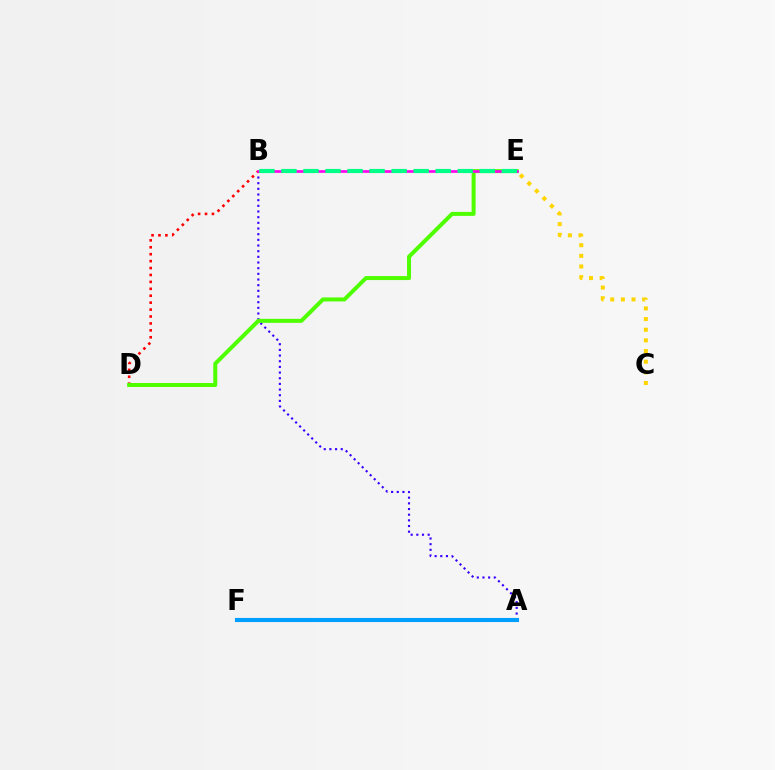{('A', 'B'): [{'color': '#3700ff', 'line_style': 'dotted', 'thickness': 1.54}], ('B', 'D'): [{'color': '#ff0000', 'line_style': 'dotted', 'thickness': 1.88}], ('C', 'E'): [{'color': '#ffd500', 'line_style': 'dotted', 'thickness': 2.89}], ('D', 'E'): [{'color': '#4fff00', 'line_style': 'solid', 'thickness': 2.88}], ('B', 'E'): [{'color': '#ff00ed', 'line_style': 'solid', 'thickness': 1.91}, {'color': '#00ff86', 'line_style': 'dashed', 'thickness': 2.99}], ('A', 'F'): [{'color': '#009eff', 'line_style': 'solid', 'thickness': 2.96}]}